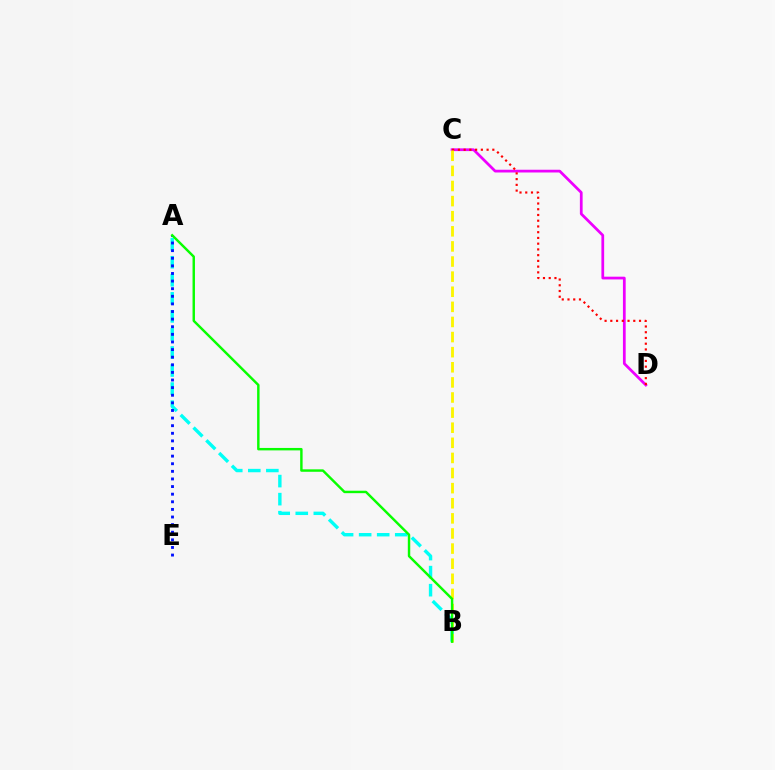{('C', 'D'): [{'color': '#ee00ff', 'line_style': 'solid', 'thickness': 1.98}, {'color': '#ff0000', 'line_style': 'dotted', 'thickness': 1.56}], ('A', 'B'): [{'color': '#00fff6', 'line_style': 'dashed', 'thickness': 2.45}, {'color': '#08ff00', 'line_style': 'solid', 'thickness': 1.75}], ('B', 'C'): [{'color': '#fcf500', 'line_style': 'dashed', 'thickness': 2.05}], ('A', 'E'): [{'color': '#0010ff', 'line_style': 'dotted', 'thickness': 2.07}]}